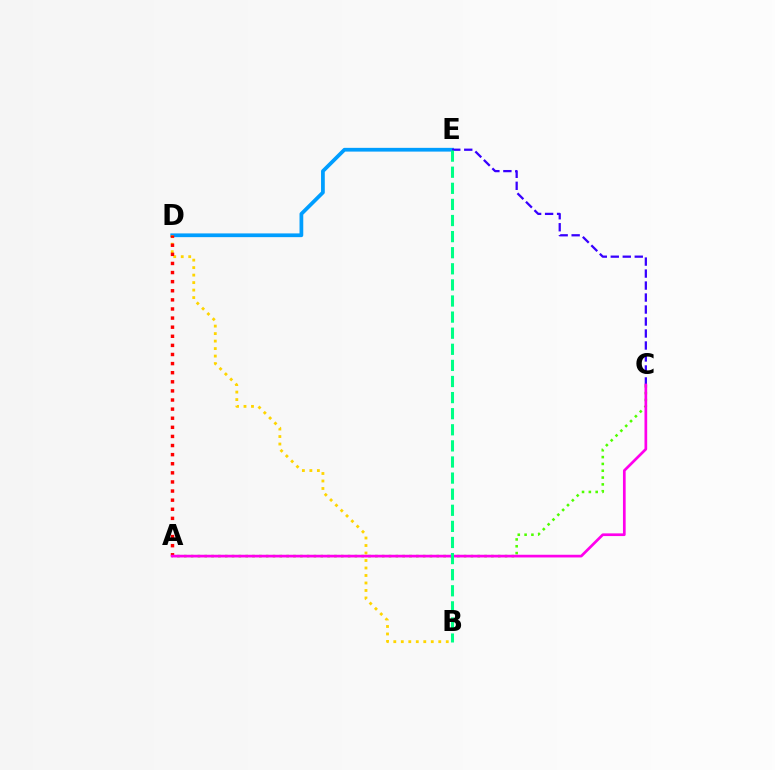{('A', 'C'): [{'color': '#4fff00', 'line_style': 'dotted', 'thickness': 1.85}, {'color': '#ff00ed', 'line_style': 'solid', 'thickness': 1.94}], ('D', 'E'): [{'color': '#009eff', 'line_style': 'solid', 'thickness': 2.7}], ('B', 'D'): [{'color': '#ffd500', 'line_style': 'dotted', 'thickness': 2.04}], ('C', 'E'): [{'color': '#3700ff', 'line_style': 'dashed', 'thickness': 1.63}], ('A', 'D'): [{'color': '#ff0000', 'line_style': 'dotted', 'thickness': 2.47}], ('B', 'E'): [{'color': '#00ff86', 'line_style': 'dashed', 'thickness': 2.19}]}